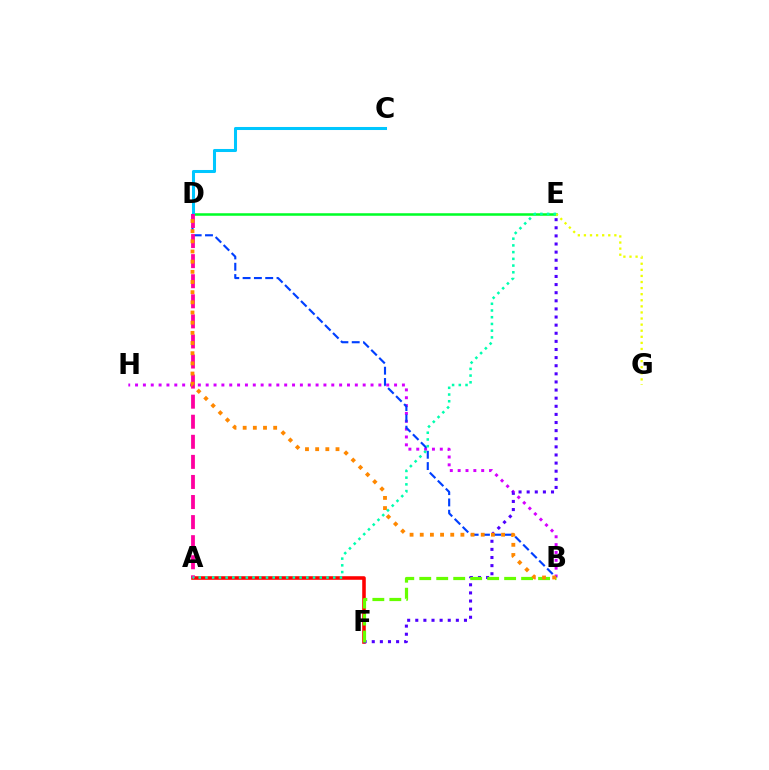{('A', 'F'): [{'color': '#ff0000', 'line_style': 'solid', 'thickness': 2.57}], ('B', 'H'): [{'color': '#d600ff', 'line_style': 'dotted', 'thickness': 2.13}], ('D', 'E'): [{'color': '#00ff27', 'line_style': 'solid', 'thickness': 1.82}], ('E', 'F'): [{'color': '#4f00ff', 'line_style': 'dotted', 'thickness': 2.2}], ('C', 'D'): [{'color': '#00c7ff', 'line_style': 'solid', 'thickness': 2.19}], ('B', 'D'): [{'color': '#003fff', 'line_style': 'dashed', 'thickness': 1.54}, {'color': '#ff8800', 'line_style': 'dotted', 'thickness': 2.76}], ('A', 'D'): [{'color': '#ff00a0', 'line_style': 'dashed', 'thickness': 2.73}], ('B', 'F'): [{'color': '#66ff00', 'line_style': 'dashed', 'thickness': 2.31}], ('E', 'G'): [{'color': '#eeff00', 'line_style': 'dotted', 'thickness': 1.65}], ('A', 'E'): [{'color': '#00ffaf', 'line_style': 'dotted', 'thickness': 1.83}]}